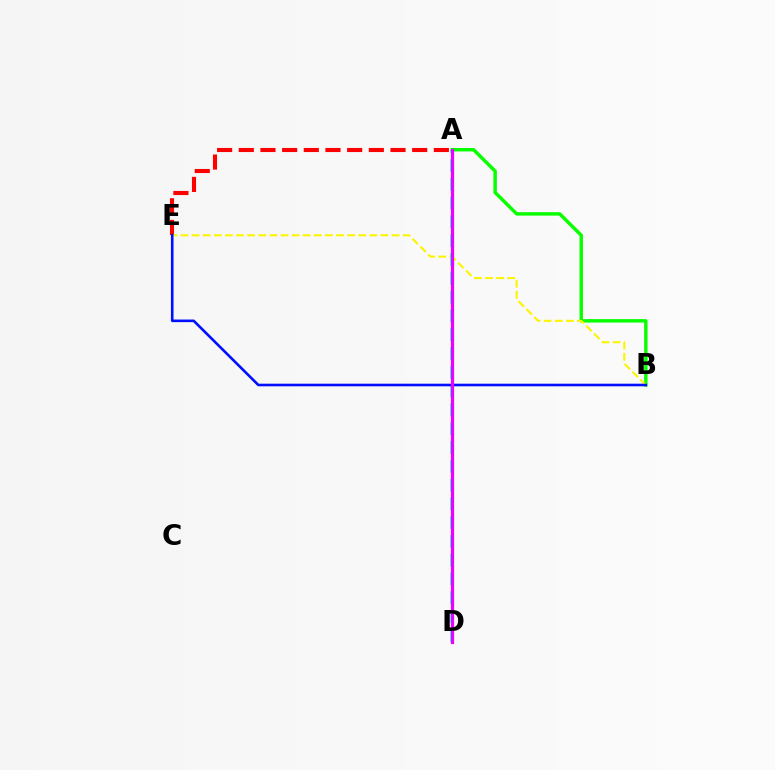{('A', 'B'): [{'color': '#08ff00', 'line_style': 'solid', 'thickness': 2.48}], ('A', 'E'): [{'color': '#ff0000', 'line_style': 'dashed', 'thickness': 2.94}], ('B', 'E'): [{'color': '#fcf500', 'line_style': 'dashed', 'thickness': 1.51}, {'color': '#0010ff', 'line_style': 'solid', 'thickness': 1.88}], ('A', 'D'): [{'color': '#00fff6', 'line_style': 'dashed', 'thickness': 2.55}, {'color': '#ee00ff', 'line_style': 'solid', 'thickness': 2.31}]}